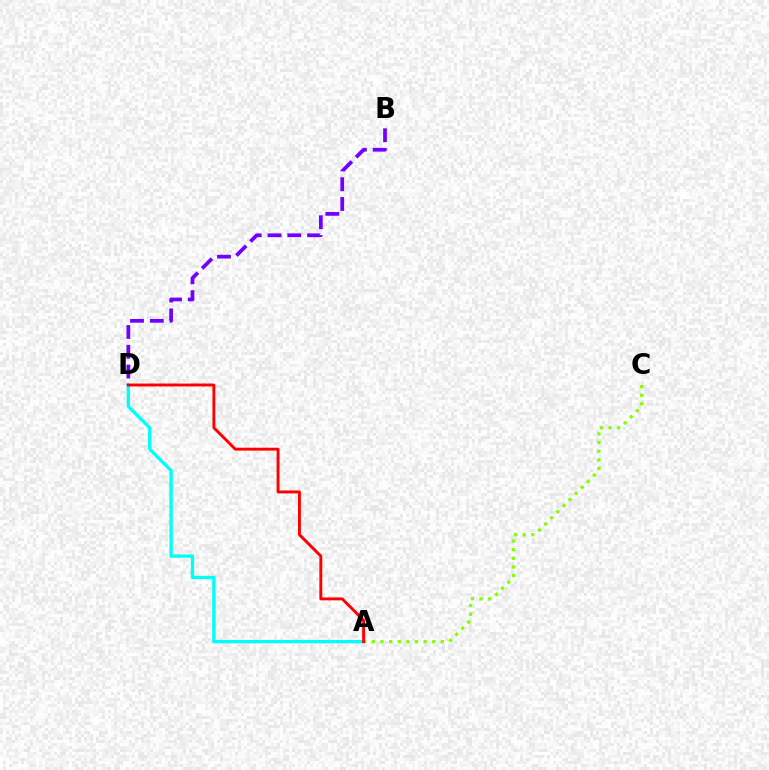{('A', 'D'): [{'color': '#00fff6', 'line_style': 'solid', 'thickness': 2.38}, {'color': '#ff0000', 'line_style': 'solid', 'thickness': 2.08}], ('A', 'C'): [{'color': '#84ff00', 'line_style': 'dotted', 'thickness': 2.34}], ('B', 'D'): [{'color': '#7200ff', 'line_style': 'dashed', 'thickness': 2.69}]}